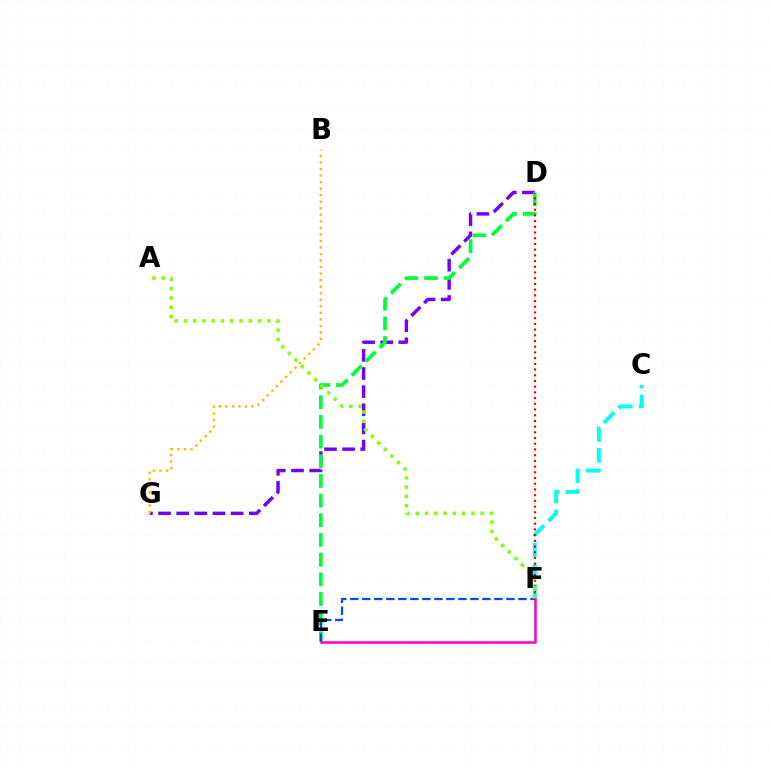{('D', 'G'): [{'color': '#7200ff', 'line_style': 'dashed', 'thickness': 2.46}], ('C', 'F'): [{'color': '#00fff6', 'line_style': 'dashed', 'thickness': 2.84}], ('D', 'E'): [{'color': '#00ff39', 'line_style': 'dashed', 'thickness': 2.67}], ('D', 'F'): [{'color': '#ff0000', 'line_style': 'dotted', 'thickness': 1.55}], ('E', 'F'): [{'color': '#004bff', 'line_style': 'dashed', 'thickness': 1.63}, {'color': '#ff00cf', 'line_style': 'solid', 'thickness': 1.83}], ('B', 'G'): [{'color': '#ffbd00', 'line_style': 'dotted', 'thickness': 1.78}], ('A', 'F'): [{'color': '#84ff00', 'line_style': 'dotted', 'thickness': 2.52}]}